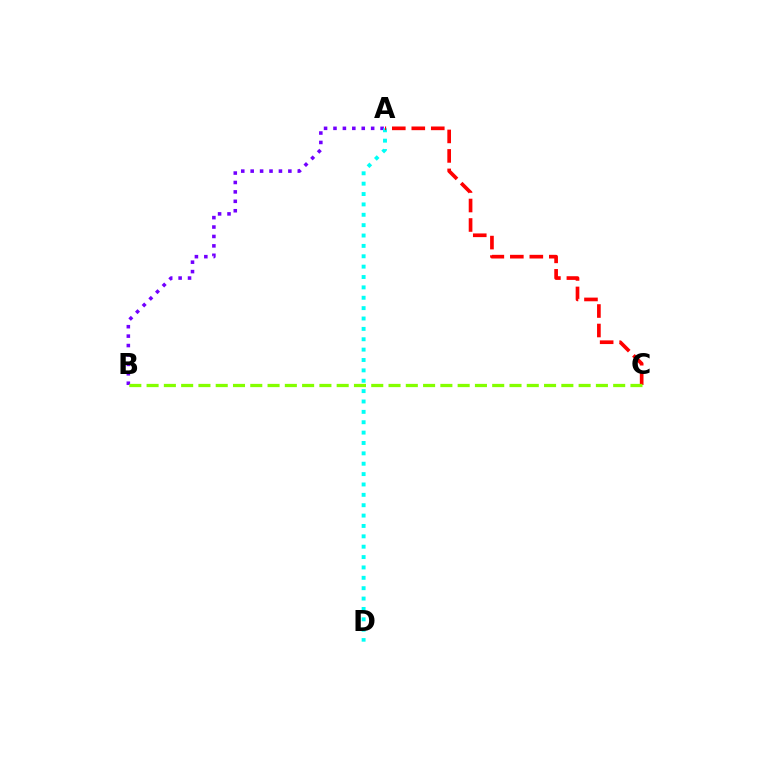{('A', 'B'): [{'color': '#7200ff', 'line_style': 'dotted', 'thickness': 2.56}], ('A', 'D'): [{'color': '#00fff6', 'line_style': 'dotted', 'thickness': 2.82}], ('A', 'C'): [{'color': '#ff0000', 'line_style': 'dashed', 'thickness': 2.65}], ('B', 'C'): [{'color': '#84ff00', 'line_style': 'dashed', 'thickness': 2.35}]}